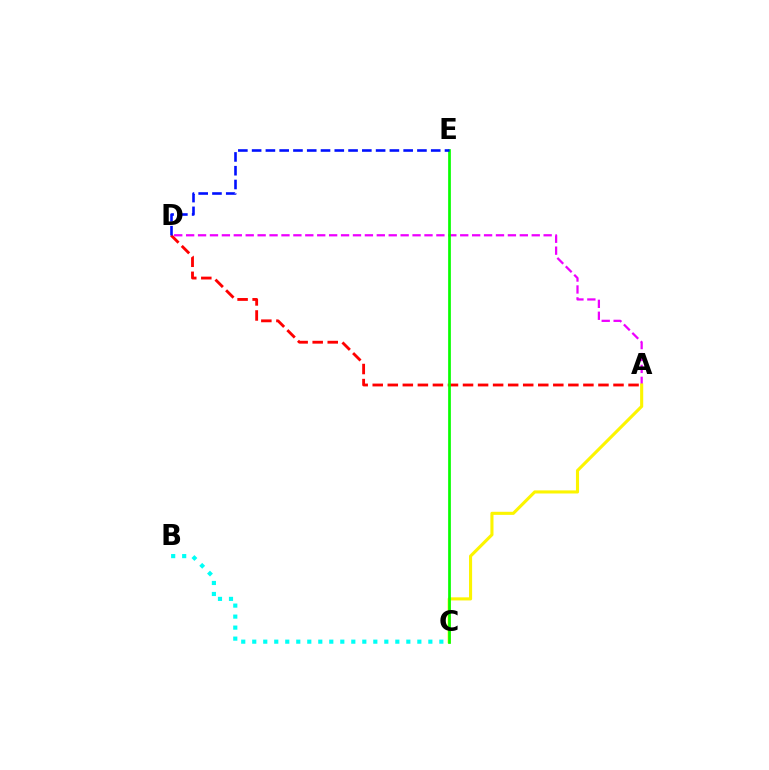{('A', 'D'): [{'color': '#ff0000', 'line_style': 'dashed', 'thickness': 2.04}, {'color': '#ee00ff', 'line_style': 'dashed', 'thickness': 1.62}], ('B', 'C'): [{'color': '#00fff6', 'line_style': 'dotted', 'thickness': 2.99}], ('A', 'C'): [{'color': '#fcf500', 'line_style': 'solid', 'thickness': 2.23}], ('C', 'E'): [{'color': '#08ff00', 'line_style': 'solid', 'thickness': 1.96}], ('D', 'E'): [{'color': '#0010ff', 'line_style': 'dashed', 'thickness': 1.87}]}